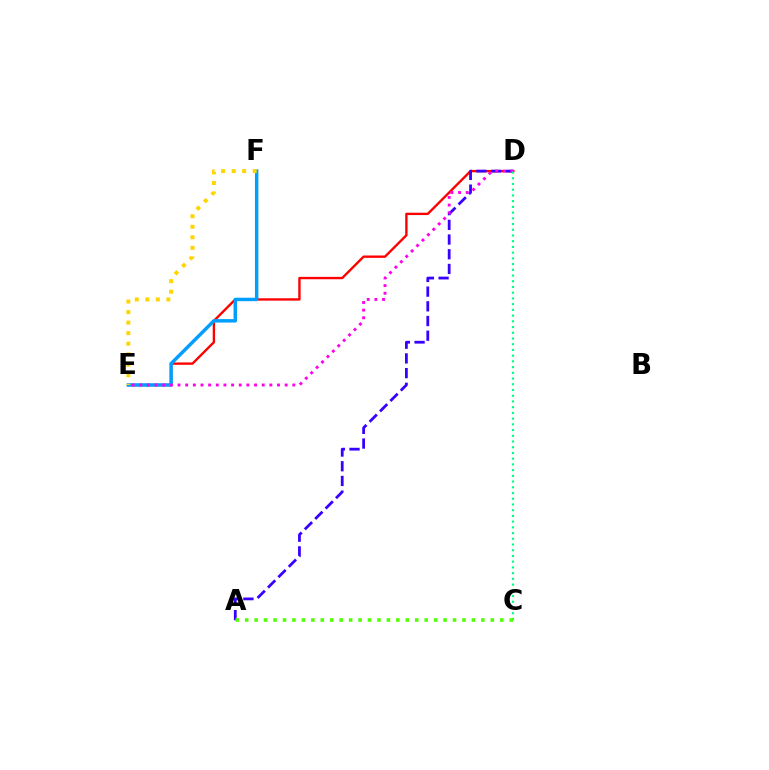{('D', 'E'): [{'color': '#ff0000', 'line_style': 'solid', 'thickness': 1.71}, {'color': '#ff00ed', 'line_style': 'dotted', 'thickness': 2.08}], ('A', 'D'): [{'color': '#3700ff', 'line_style': 'dashed', 'thickness': 2.0}], ('E', 'F'): [{'color': '#009eff', 'line_style': 'solid', 'thickness': 2.48}, {'color': '#ffd500', 'line_style': 'dotted', 'thickness': 2.86}], ('C', 'D'): [{'color': '#00ff86', 'line_style': 'dotted', 'thickness': 1.55}], ('A', 'C'): [{'color': '#4fff00', 'line_style': 'dotted', 'thickness': 2.57}]}